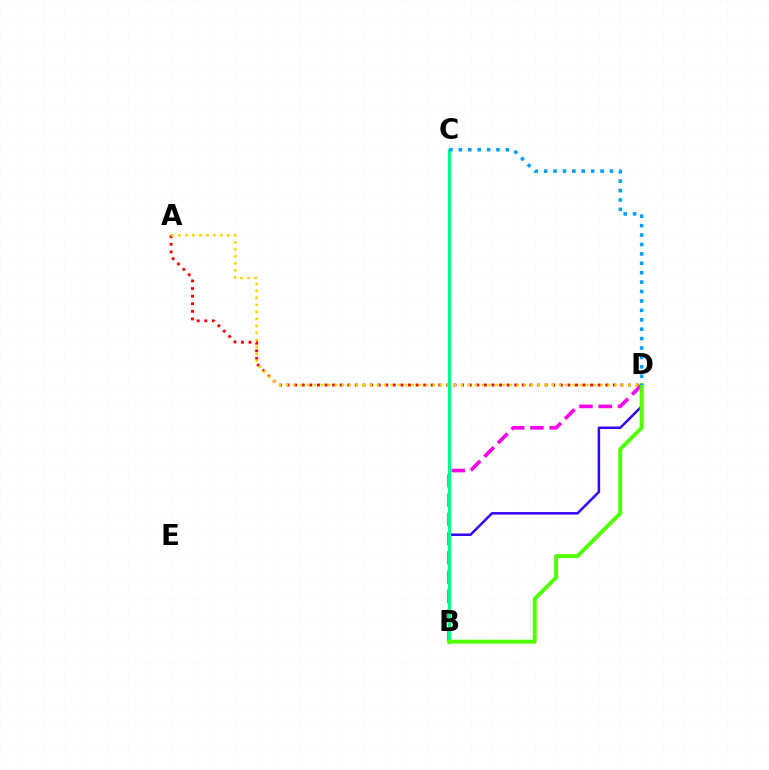{('A', 'D'): [{'color': '#ff0000', 'line_style': 'dotted', 'thickness': 2.06}, {'color': '#ffd500', 'line_style': 'dotted', 'thickness': 1.9}], ('B', 'D'): [{'color': '#ff00ed', 'line_style': 'dashed', 'thickness': 2.62}, {'color': '#3700ff', 'line_style': 'solid', 'thickness': 1.8}, {'color': '#4fff00', 'line_style': 'solid', 'thickness': 2.82}], ('B', 'C'): [{'color': '#00ff86', 'line_style': 'solid', 'thickness': 2.2}], ('C', 'D'): [{'color': '#009eff', 'line_style': 'dotted', 'thickness': 2.56}]}